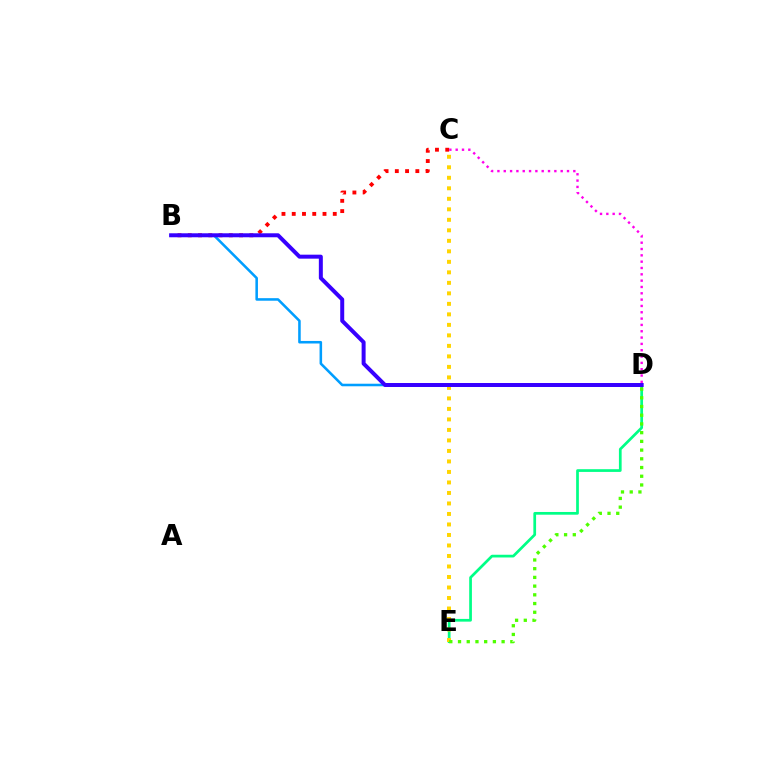{('D', 'E'): [{'color': '#00ff86', 'line_style': 'solid', 'thickness': 1.96}, {'color': '#4fff00', 'line_style': 'dotted', 'thickness': 2.37}], ('C', 'E'): [{'color': '#ffd500', 'line_style': 'dotted', 'thickness': 2.85}], ('B', 'D'): [{'color': '#009eff', 'line_style': 'solid', 'thickness': 1.84}, {'color': '#3700ff', 'line_style': 'solid', 'thickness': 2.87}], ('B', 'C'): [{'color': '#ff0000', 'line_style': 'dotted', 'thickness': 2.79}], ('C', 'D'): [{'color': '#ff00ed', 'line_style': 'dotted', 'thickness': 1.72}]}